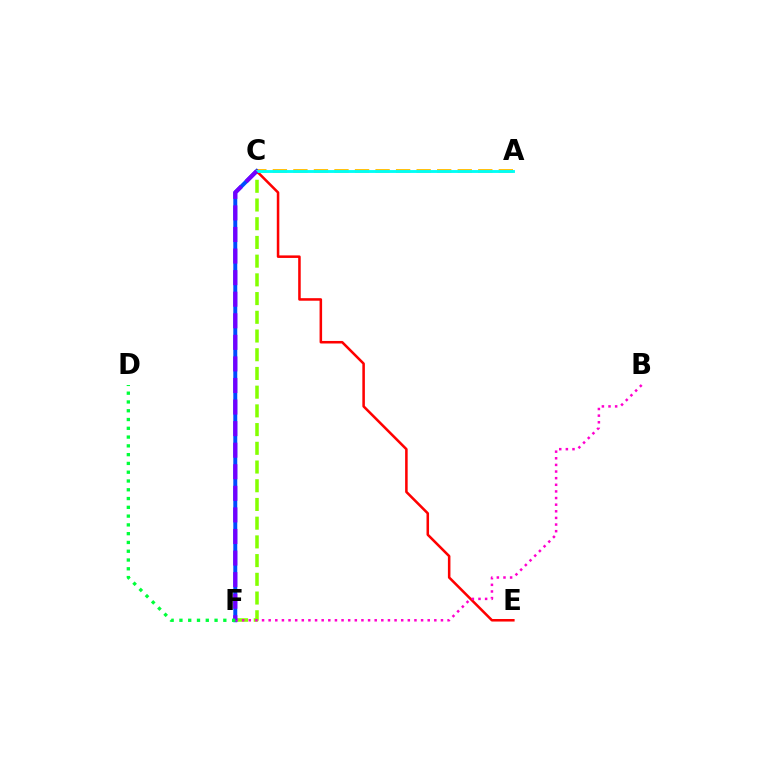{('A', 'C'): [{'color': '#ffbd00', 'line_style': 'dashed', 'thickness': 2.79}, {'color': '#00fff6', 'line_style': 'solid', 'thickness': 2.07}], ('C', 'F'): [{'color': '#84ff00', 'line_style': 'dashed', 'thickness': 2.54}, {'color': '#004bff', 'line_style': 'solid', 'thickness': 2.85}, {'color': '#7200ff', 'line_style': 'dashed', 'thickness': 2.93}], ('C', 'E'): [{'color': '#ff0000', 'line_style': 'solid', 'thickness': 1.83}], ('B', 'F'): [{'color': '#ff00cf', 'line_style': 'dotted', 'thickness': 1.8}], ('D', 'F'): [{'color': '#00ff39', 'line_style': 'dotted', 'thickness': 2.39}]}